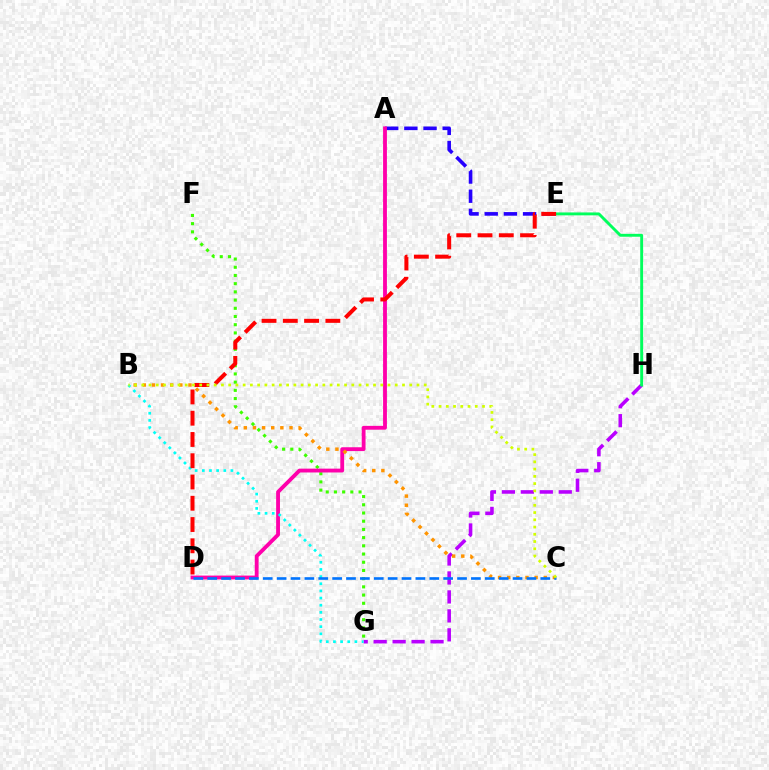{('A', 'E'): [{'color': '#2500ff', 'line_style': 'dashed', 'thickness': 2.6}], ('F', 'G'): [{'color': '#3dff00', 'line_style': 'dotted', 'thickness': 2.23}], ('A', 'D'): [{'color': '#ff00ac', 'line_style': 'solid', 'thickness': 2.76}], ('G', 'H'): [{'color': '#b900ff', 'line_style': 'dashed', 'thickness': 2.58}], ('B', 'G'): [{'color': '#00fff6', 'line_style': 'dotted', 'thickness': 1.94}], ('E', 'H'): [{'color': '#00ff5c', 'line_style': 'solid', 'thickness': 2.09}], ('B', 'C'): [{'color': '#ff9400', 'line_style': 'dotted', 'thickness': 2.48}, {'color': '#d1ff00', 'line_style': 'dotted', 'thickness': 1.97}], ('C', 'D'): [{'color': '#0074ff', 'line_style': 'dashed', 'thickness': 1.89}], ('D', 'E'): [{'color': '#ff0000', 'line_style': 'dashed', 'thickness': 2.89}]}